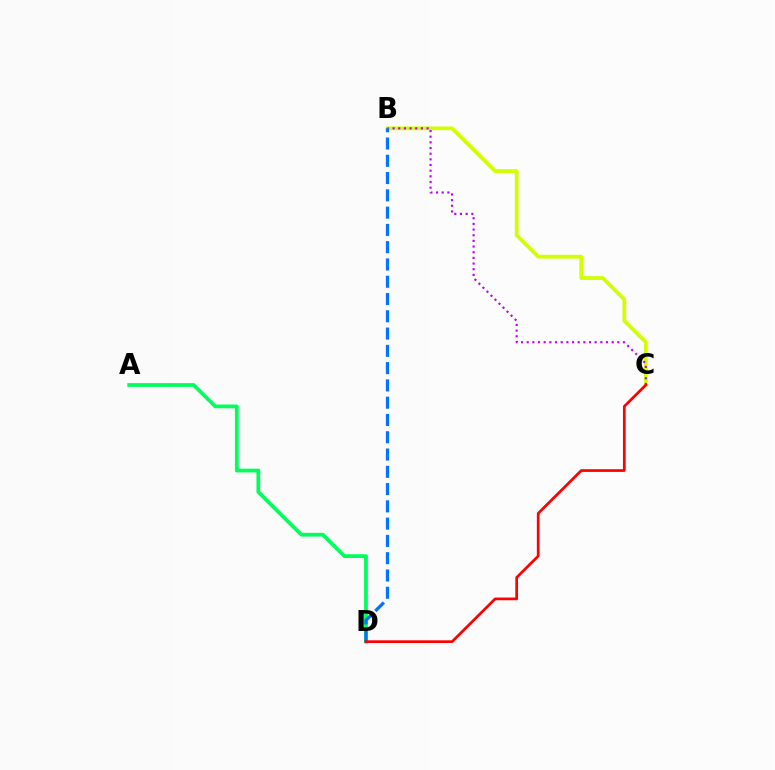{('B', 'C'): [{'color': '#d1ff00', 'line_style': 'solid', 'thickness': 2.7}, {'color': '#b900ff', 'line_style': 'dotted', 'thickness': 1.54}], ('A', 'D'): [{'color': '#00ff5c', 'line_style': 'solid', 'thickness': 2.71}], ('B', 'D'): [{'color': '#0074ff', 'line_style': 'dashed', 'thickness': 2.35}], ('C', 'D'): [{'color': '#ff0000', 'line_style': 'solid', 'thickness': 1.95}]}